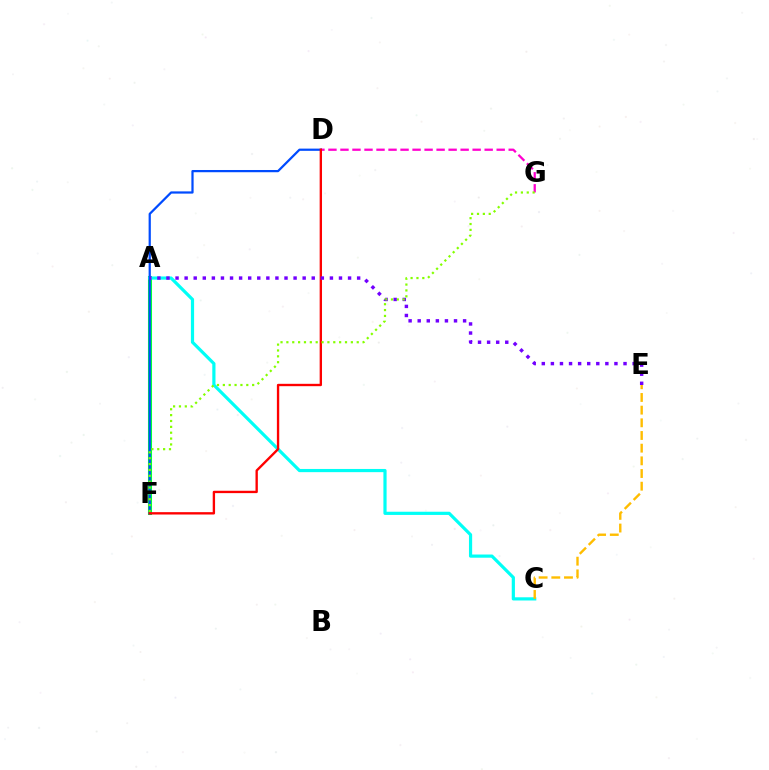{('A', 'F'): [{'color': '#00ff39', 'line_style': 'solid', 'thickness': 2.92}], ('A', 'C'): [{'color': '#00fff6', 'line_style': 'solid', 'thickness': 2.3}], ('D', 'G'): [{'color': '#ff00cf', 'line_style': 'dashed', 'thickness': 1.63}], ('D', 'F'): [{'color': '#004bff', 'line_style': 'solid', 'thickness': 1.6}, {'color': '#ff0000', 'line_style': 'solid', 'thickness': 1.7}], ('C', 'E'): [{'color': '#ffbd00', 'line_style': 'dashed', 'thickness': 1.72}], ('A', 'E'): [{'color': '#7200ff', 'line_style': 'dotted', 'thickness': 2.47}], ('F', 'G'): [{'color': '#84ff00', 'line_style': 'dotted', 'thickness': 1.59}]}